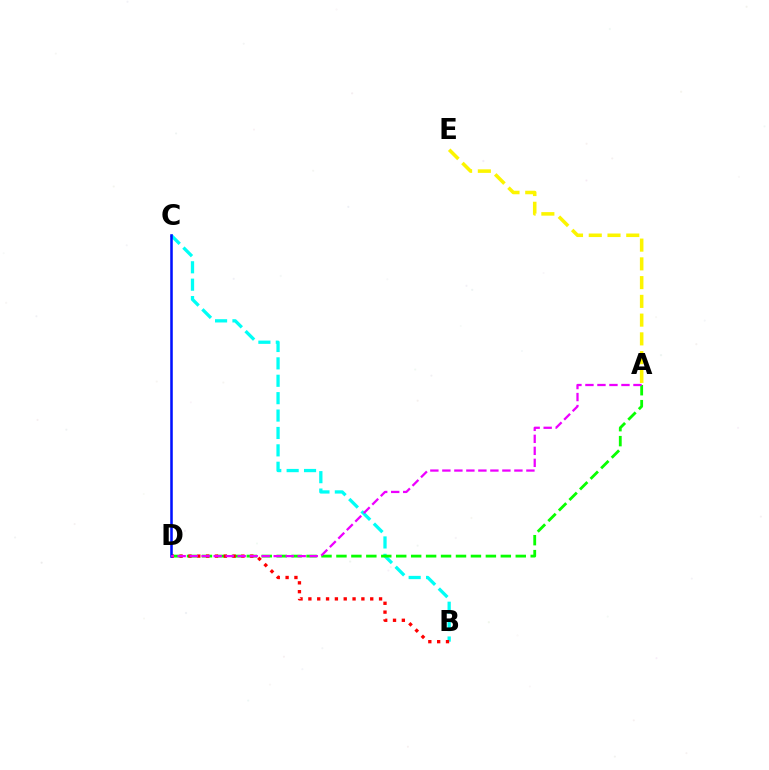{('A', 'E'): [{'color': '#fcf500', 'line_style': 'dashed', 'thickness': 2.55}], ('B', 'C'): [{'color': '#00fff6', 'line_style': 'dashed', 'thickness': 2.36}], ('A', 'D'): [{'color': '#08ff00', 'line_style': 'dashed', 'thickness': 2.03}, {'color': '#ee00ff', 'line_style': 'dashed', 'thickness': 1.63}], ('B', 'D'): [{'color': '#ff0000', 'line_style': 'dotted', 'thickness': 2.4}], ('C', 'D'): [{'color': '#0010ff', 'line_style': 'solid', 'thickness': 1.84}]}